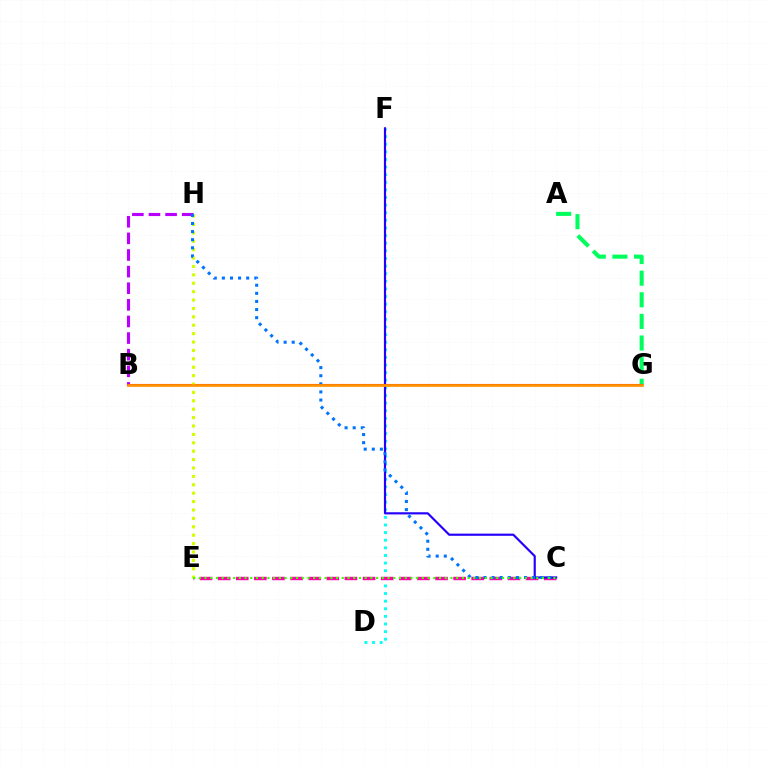{('A', 'G'): [{'color': '#00ff5c', 'line_style': 'dashed', 'thickness': 2.94}], ('D', 'F'): [{'color': '#00fff6', 'line_style': 'dotted', 'thickness': 2.07}], ('B', 'G'): [{'color': '#ff0000', 'line_style': 'solid', 'thickness': 1.5}, {'color': '#ff9400', 'line_style': 'solid', 'thickness': 1.95}], ('C', 'E'): [{'color': '#ff00ac', 'line_style': 'dashed', 'thickness': 2.46}, {'color': '#3dff00', 'line_style': 'dotted', 'thickness': 1.55}], ('B', 'H'): [{'color': '#b900ff', 'line_style': 'dashed', 'thickness': 2.26}], ('C', 'F'): [{'color': '#2500ff', 'line_style': 'solid', 'thickness': 1.56}], ('E', 'H'): [{'color': '#d1ff00', 'line_style': 'dotted', 'thickness': 2.28}], ('C', 'H'): [{'color': '#0074ff', 'line_style': 'dotted', 'thickness': 2.2}]}